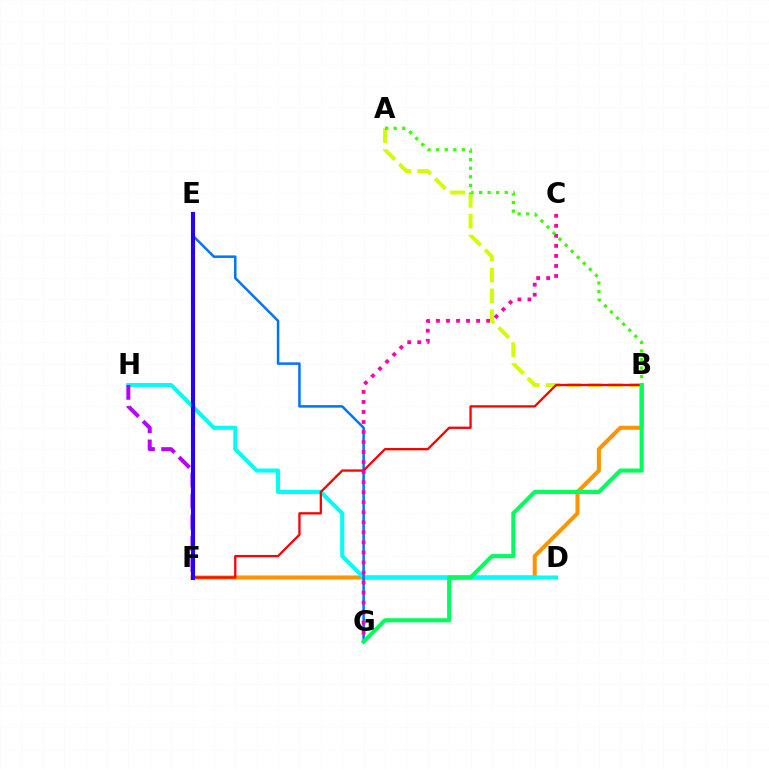{('B', 'F'): [{'color': '#ff9400', 'line_style': 'solid', 'thickness': 2.91}, {'color': '#ff0000', 'line_style': 'solid', 'thickness': 1.66}], ('A', 'B'): [{'color': '#d1ff00', 'line_style': 'dashed', 'thickness': 2.84}, {'color': '#3dff00', 'line_style': 'dotted', 'thickness': 2.33}], ('D', 'H'): [{'color': '#00fff6', 'line_style': 'solid', 'thickness': 2.93}], ('E', 'G'): [{'color': '#0074ff', 'line_style': 'solid', 'thickness': 1.8}], ('F', 'H'): [{'color': '#b900ff', 'line_style': 'dashed', 'thickness': 2.87}], ('C', 'G'): [{'color': '#ff00ac', 'line_style': 'dotted', 'thickness': 2.73}], ('B', 'G'): [{'color': '#00ff5c', 'line_style': 'solid', 'thickness': 2.95}], ('E', 'F'): [{'color': '#2500ff', 'line_style': 'solid', 'thickness': 2.97}]}